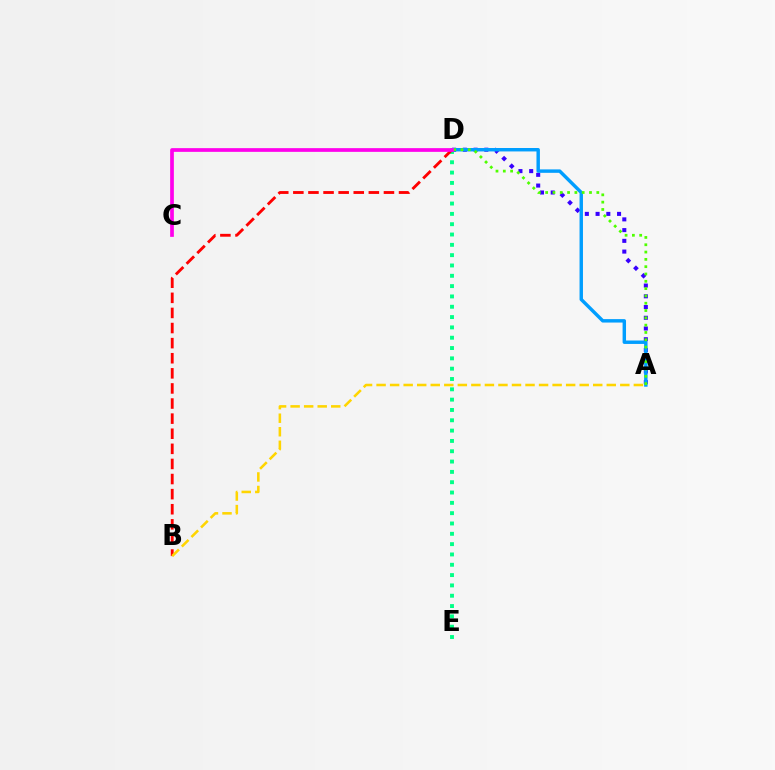{('A', 'D'): [{'color': '#3700ff', 'line_style': 'dotted', 'thickness': 2.92}, {'color': '#009eff', 'line_style': 'solid', 'thickness': 2.47}, {'color': '#4fff00', 'line_style': 'dotted', 'thickness': 1.99}], ('D', 'E'): [{'color': '#00ff86', 'line_style': 'dotted', 'thickness': 2.8}], ('B', 'D'): [{'color': '#ff0000', 'line_style': 'dashed', 'thickness': 2.05}], ('C', 'D'): [{'color': '#ff00ed', 'line_style': 'solid', 'thickness': 2.67}], ('A', 'B'): [{'color': '#ffd500', 'line_style': 'dashed', 'thickness': 1.84}]}